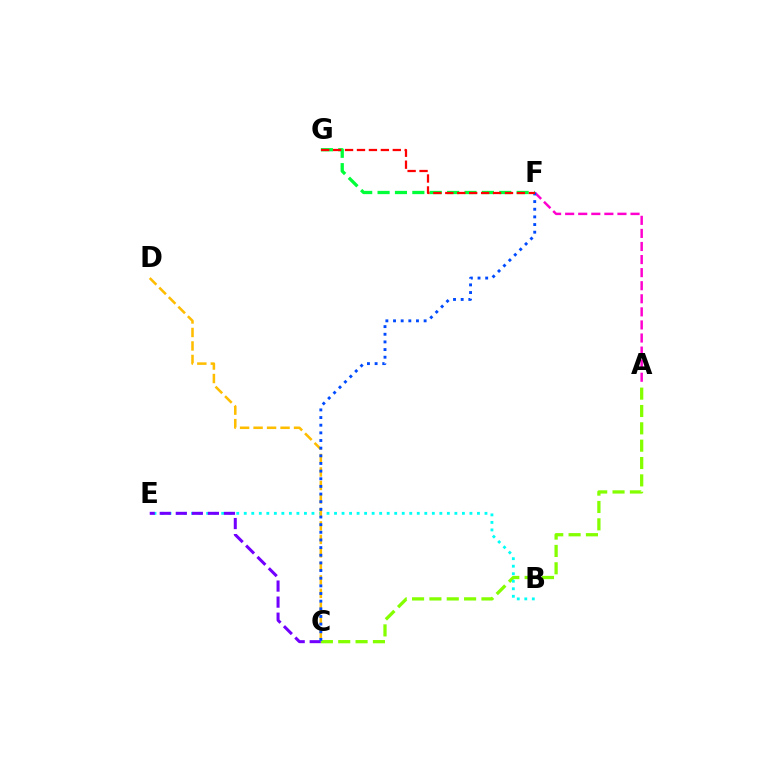{('A', 'C'): [{'color': '#84ff00', 'line_style': 'dashed', 'thickness': 2.36}], ('A', 'F'): [{'color': '#ff00cf', 'line_style': 'dashed', 'thickness': 1.78}], ('B', 'E'): [{'color': '#00fff6', 'line_style': 'dotted', 'thickness': 2.04}], ('C', 'E'): [{'color': '#7200ff', 'line_style': 'dashed', 'thickness': 2.18}], ('C', 'D'): [{'color': '#ffbd00', 'line_style': 'dashed', 'thickness': 1.83}], ('C', 'F'): [{'color': '#004bff', 'line_style': 'dotted', 'thickness': 2.08}], ('F', 'G'): [{'color': '#00ff39', 'line_style': 'dashed', 'thickness': 2.36}, {'color': '#ff0000', 'line_style': 'dashed', 'thickness': 1.62}]}